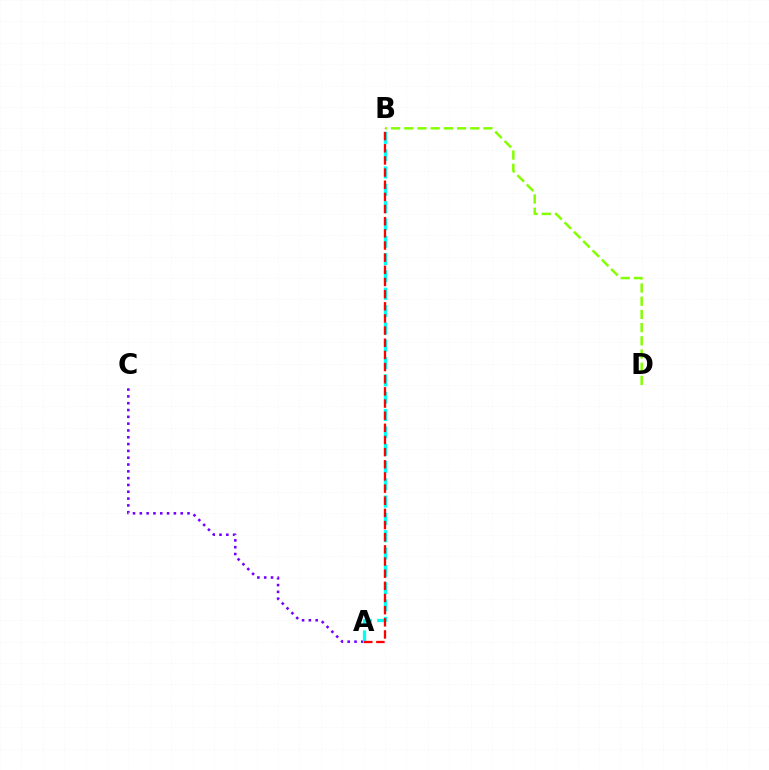{('A', 'C'): [{'color': '#7200ff', 'line_style': 'dotted', 'thickness': 1.85}], ('A', 'B'): [{'color': '#00fff6', 'line_style': 'dashed', 'thickness': 2.35}, {'color': '#ff0000', 'line_style': 'dashed', 'thickness': 1.65}], ('B', 'D'): [{'color': '#84ff00', 'line_style': 'dashed', 'thickness': 1.79}]}